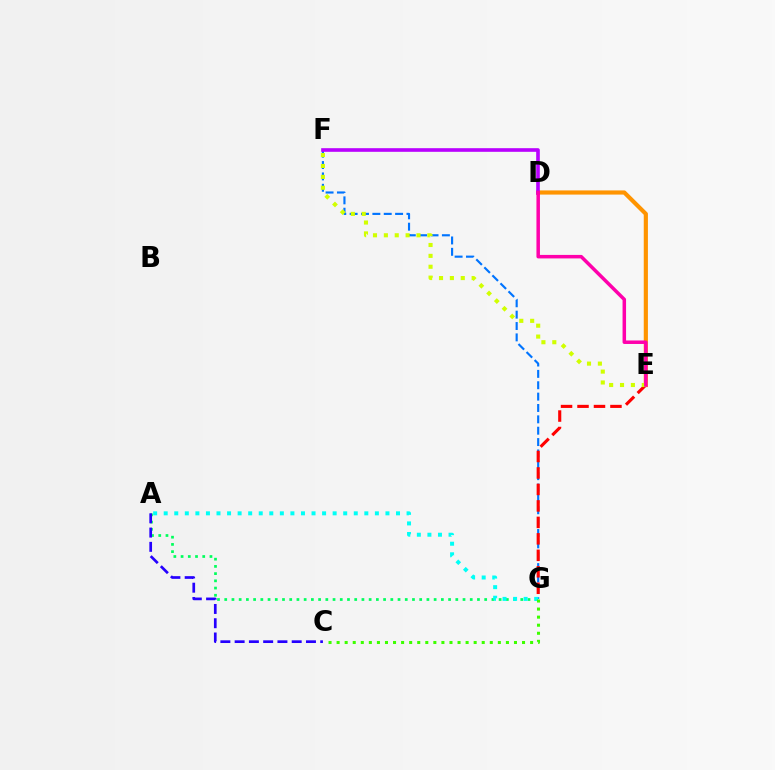{('A', 'G'): [{'color': '#00ff5c', 'line_style': 'dotted', 'thickness': 1.96}, {'color': '#00fff6', 'line_style': 'dotted', 'thickness': 2.87}], ('F', 'G'): [{'color': '#0074ff', 'line_style': 'dashed', 'thickness': 1.54}], ('E', 'G'): [{'color': '#ff0000', 'line_style': 'dashed', 'thickness': 2.24}], ('D', 'E'): [{'color': '#ff9400', 'line_style': 'solid', 'thickness': 3.0}, {'color': '#ff00ac', 'line_style': 'solid', 'thickness': 2.52}], ('E', 'F'): [{'color': '#d1ff00', 'line_style': 'dotted', 'thickness': 2.96}], ('D', 'F'): [{'color': '#b900ff', 'line_style': 'solid', 'thickness': 2.61}], ('A', 'C'): [{'color': '#2500ff', 'line_style': 'dashed', 'thickness': 1.94}], ('C', 'G'): [{'color': '#3dff00', 'line_style': 'dotted', 'thickness': 2.19}]}